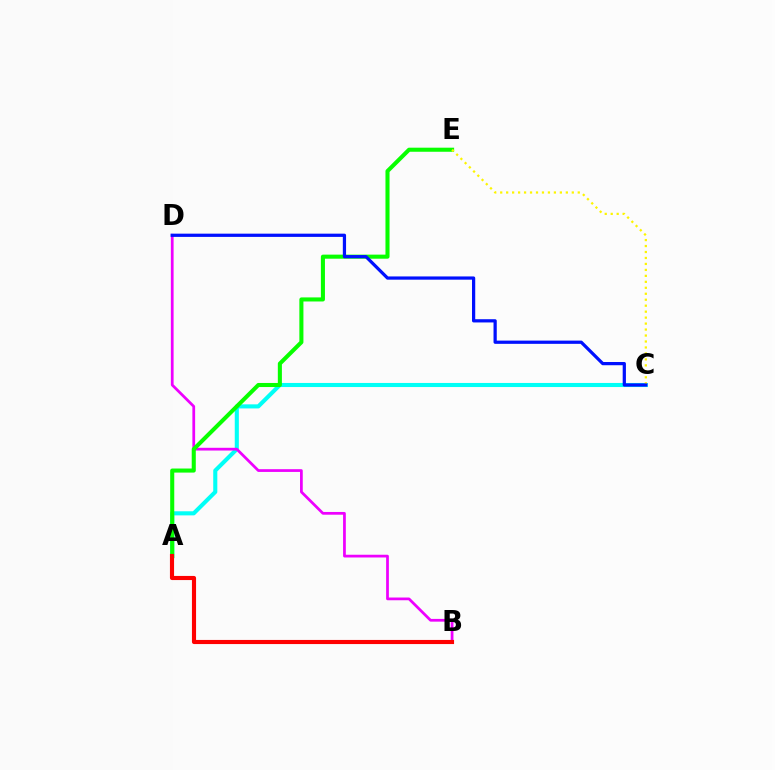{('A', 'C'): [{'color': '#00fff6', 'line_style': 'solid', 'thickness': 2.94}], ('B', 'D'): [{'color': '#ee00ff', 'line_style': 'solid', 'thickness': 1.97}], ('A', 'E'): [{'color': '#08ff00', 'line_style': 'solid', 'thickness': 2.93}], ('C', 'E'): [{'color': '#fcf500', 'line_style': 'dotted', 'thickness': 1.62}], ('A', 'B'): [{'color': '#ff0000', 'line_style': 'solid', 'thickness': 2.97}], ('C', 'D'): [{'color': '#0010ff', 'line_style': 'solid', 'thickness': 2.33}]}